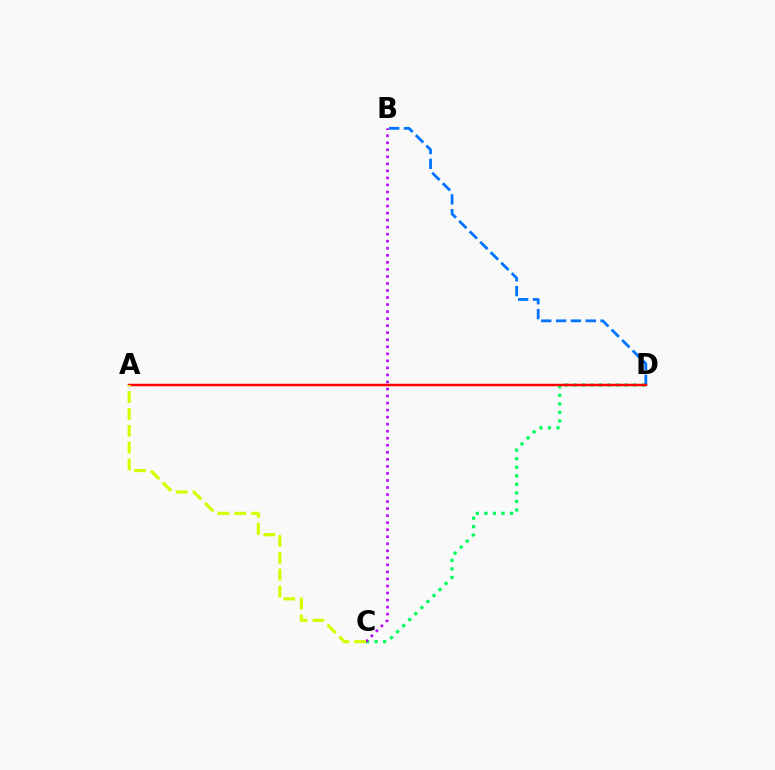{('C', 'D'): [{'color': '#00ff5c', 'line_style': 'dotted', 'thickness': 2.32}], ('B', 'D'): [{'color': '#0074ff', 'line_style': 'dashed', 'thickness': 2.01}], ('B', 'C'): [{'color': '#b900ff', 'line_style': 'dotted', 'thickness': 1.91}], ('A', 'D'): [{'color': '#ff0000', 'line_style': 'solid', 'thickness': 1.8}], ('A', 'C'): [{'color': '#d1ff00', 'line_style': 'dashed', 'thickness': 2.29}]}